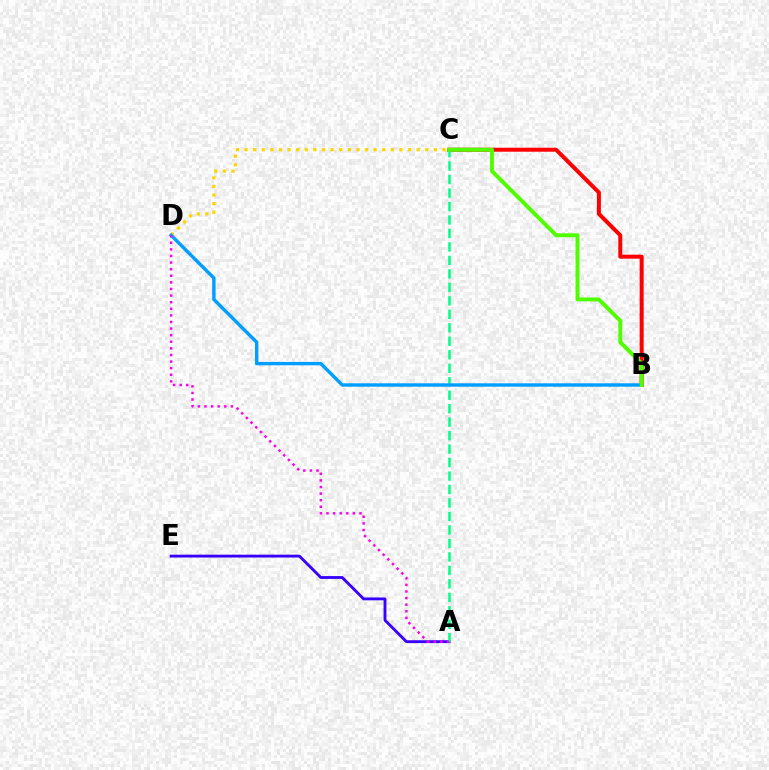{('A', 'E'): [{'color': '#3700ff', 'line_style': 'solid', 'thickness': 2.05}], ('C', 'D'): [{'color': '#ffd500', 'line_style': 'dotted', 'thickness': 2.34}], ('B', 'C'): [{'color': '#ff0000', 'line_style': 'solid', 'thickness': 2.88}, {'color': '#4fff00', 'line_style': 'solid', 'thickness': 2.82}], ('A', 'C'): [{'color': '#00ff86', 'line_style': 'dashed', 'thickness': 1.83}], ('B', 'D'): [{'color': '#009eff', 'line_style': 'solid', 'thickness': 2.45}], ('A', 'D'): [{'color': '#ff00ed', 'line_style': 'dotted', 'thickness': 1.79}]}